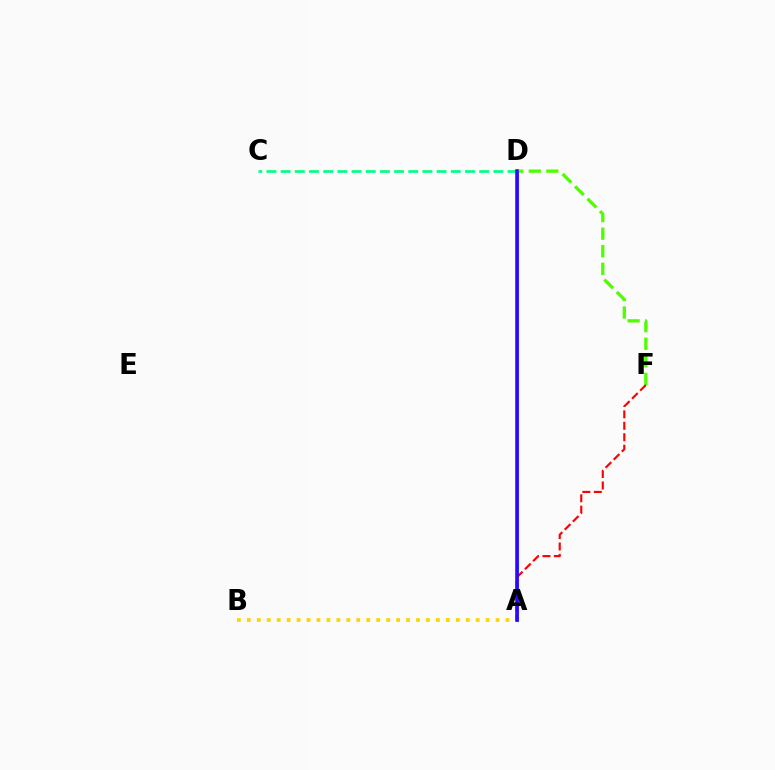{('A', 'D'): [{'color': '#ff00ed', 'line_style': 'dashed', 'thickness': 1.96}, {'color': '#009eff', 'line_style': 'solid', 'thickness': 2.23}, {'color': '#3700ff', 'line_style': 'solid', 'thickness': 2.55}], ('D', 'F'): [{'color': '#4fff00', 'line_style': 'dashed', 'thickness': 2.39}], ('A', 'B'): [{'color': '#ffd500', 'line_style': 'dotted', 'thickness': 2.7}], ('C', 'D'): [{'color': '#00ff86', 'line_style': 'dashed', 'thickness': 1.93}], ('A', 'F'): [{'color': '#ff0000', 'line_style': 'dashed', 'thickness': 1.55}]}